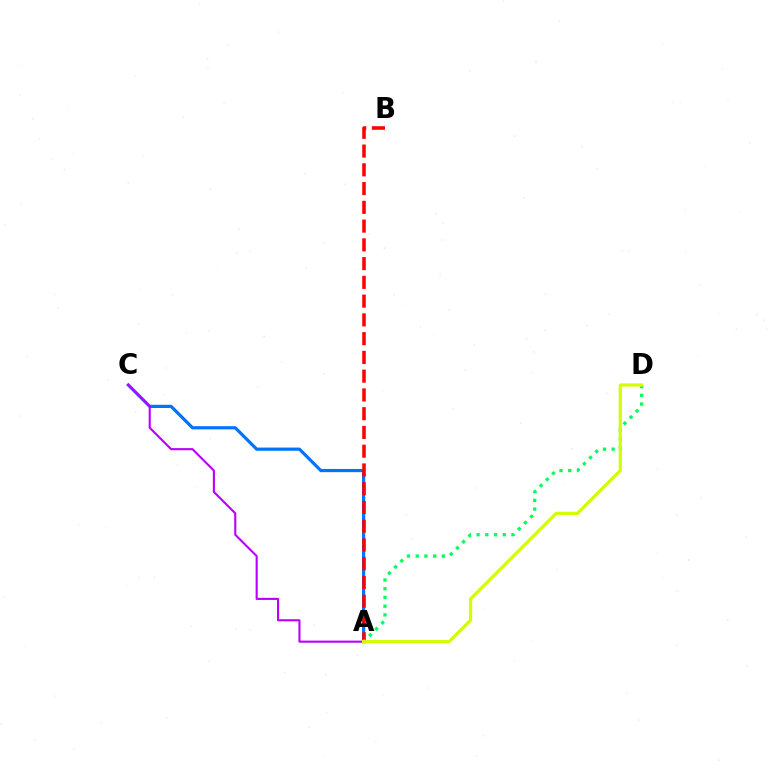{('A', 'C'): [{'color': '#0074ff', 'line_style': 'solid', 'thickness': 2.3}, {'color': '#b900ff', 'line_style': 'solid', 'thickness': 1.52}], ('A', 'B'): [{'color': '#ff0000', 'line_style': 'dashed', 'thickness': 2.55}], ('A', 'D'): [{'color': '#00ff5c', 'line_style': 'dotted', 'thickness': 2.37}, {'color': '#d1ff00', 'line_style': 'solid', 'thickness': 2.31}]}